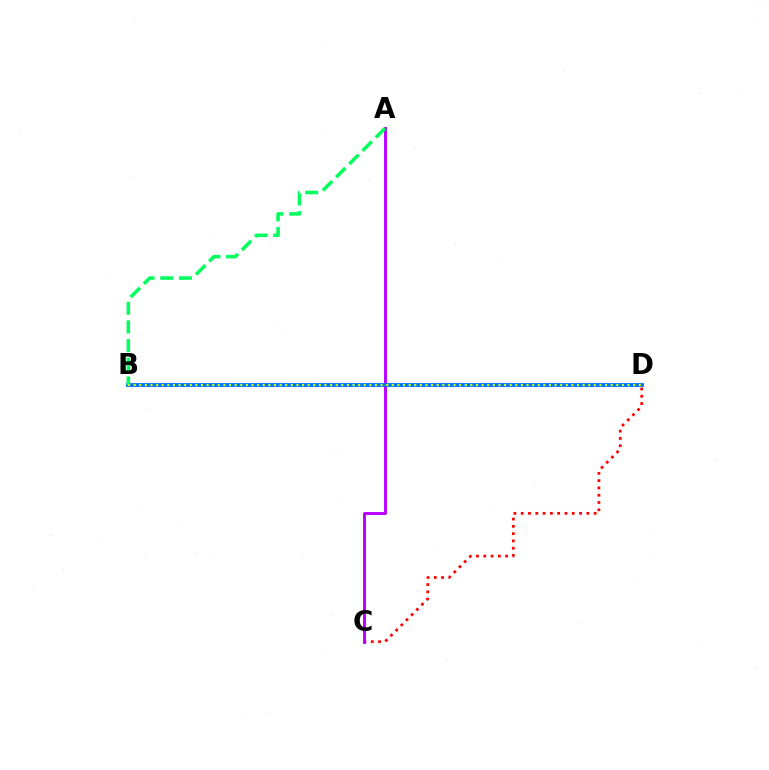{('C', 'D'): [{'color': '#ff0000', 'line_style': 'dotted', 'thickness': 1.98}], ('A', 'C'): [{'color': '#b900ff', 'line_style': 'solid', 'thickness': 2.11}], ('B', 'D'): [{'color': '#0074ff', 'line_style': 'solid', 'thickness': 2.77}, {'color': '#d1ff00', 'line_style': 'dotted', 'thickness': 1.52}], ('A', 'B'): [{'color': '#00ff5c', 'line_style': 'dashed', 'thickness': 2.54}]}